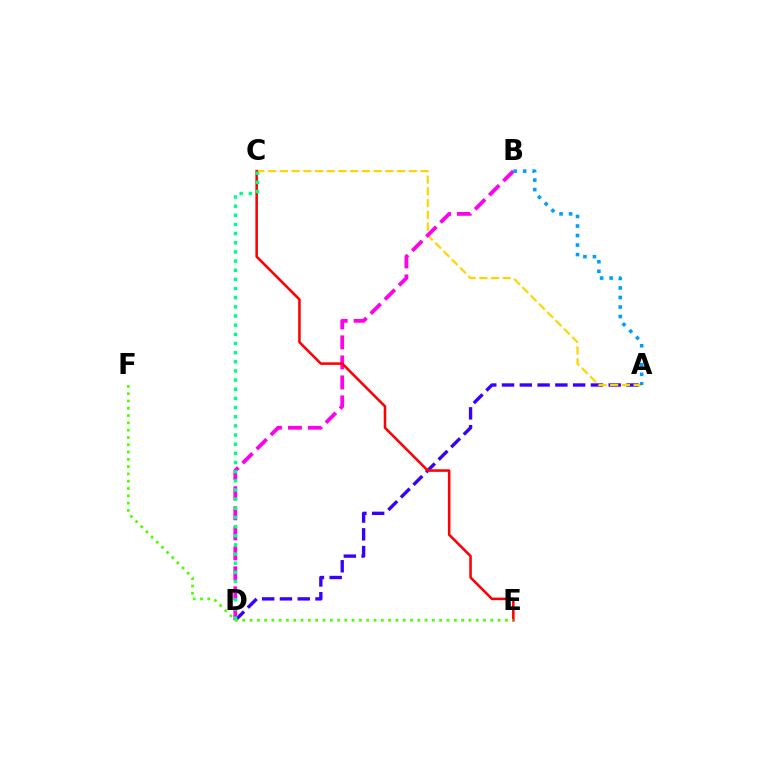{('A', 'D'): [{'color': '#3700ff', 'line_style': 'dashed', 'thickness': 2.42}], ('A', 'C'): [{'color': '#ffd500', 'line_style': 'dashed', 'thickness': 1.59}], ('B', 'D'): [{'color': '#ff00ed', 'line_style': 'dashed', 'thickness': 2.72}], ('C', 'E'): [{'color': '#ff0000', 'line_style': 'solid', 'thickness': 1.83}], ('A', 'B'): [{'color': '#009eff', 'line_style': 'dotted', 'thickness': 2.59}], ('C', 'D'): [{'color': '#00ff86', 'line_style': 'dotted', 'thickness': 2.49}], ('E', 'F'): [{'color': '#4fff00', 'line_style': 'dotted', 'thickness': 1.98}]}